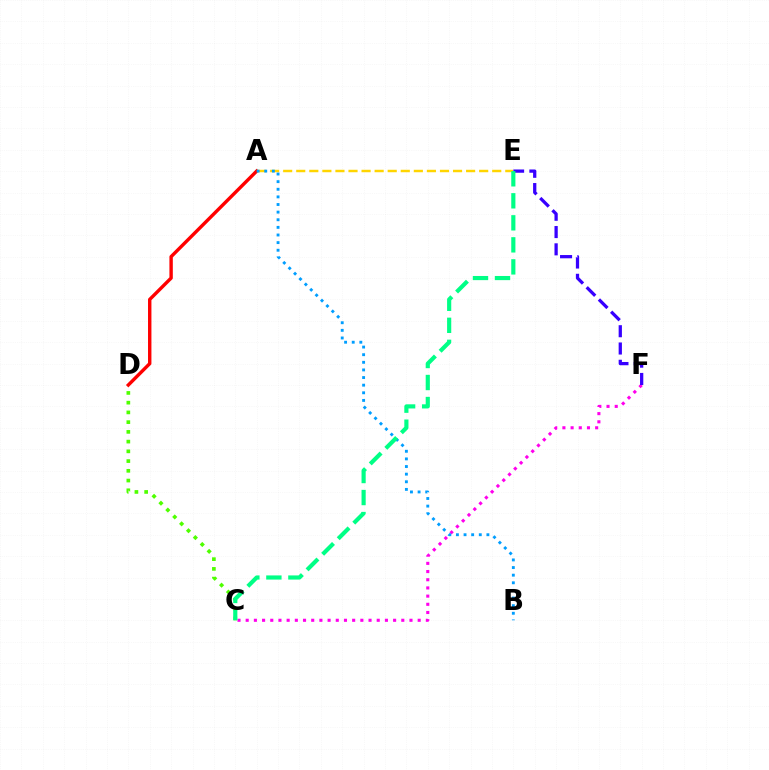{('C', 'F'): [{'color': '#ff00ed', 'line_style': 'dotted', 'thickness': 2.23}], ('A', 'D'): [{'color': '#ff0000', 'line_style': 'solid', 'thickness': 2.45}], ('C', 'D'): [{'color': '#4fff00', 'line_style': 'dotted', 'thickness': 2.65}], ('A', 'E'): [{'color': '#ffd500', 'line_style': 'dashed', 'thickness': 1.77}], ('A', 'B'): [{'color': '#009eff', 'line_style': 'dotted', 'thickness': 2.07}], ('E', 'F'): [{'color': '#3700ff', 'line_style': 'dashed', 'thickness': 2.35}], ('C', 'E'): [{'color': '#00ff86', 'line_style': 'dashed', 'thickness': 2.99}]}